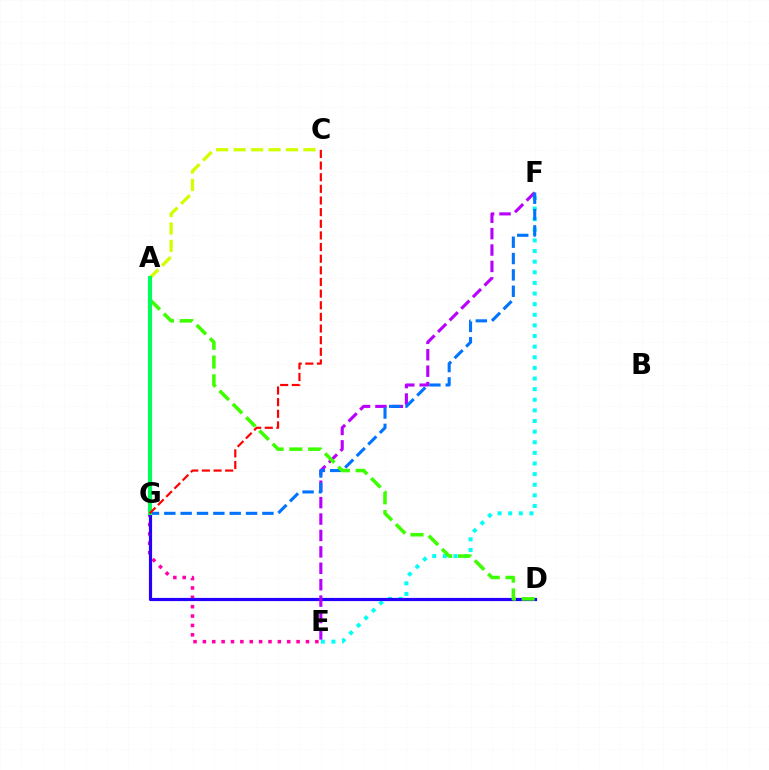{('E', 'F'): [{'color': '#00fff6', 'line_style': 'dotted', 'thickness': 2.89}, {'color': '#b900ff', 'line_style': 'dashed', 'thickness': 2.23}], ('E', 'G'): [{'color': '#ff00ac', 'line_style': 'dotted', 'thickness': 2.55}], ('A', 'C'): [{'color': '#d1ff00', 'line_style': 'dashed', 'thickness': 2.37}], ('D', 'G'): [{'color': '#2500ff', 'line_style': 'solid', 'thickness': 2.3}], ('F', 'G'): [{'color': '#0074ff', 'line_style': 'dashed', 'thickness': 2.22}], ('A', 'G'): [{'color': '#ff9400', 'line_style': 'dashed', 'thickness': 1.78}, {'color': '#00ff5c', 'line_style': 'solid', 'thickness': 2.97}], ('A', 'D'): [{'color': '#3dff00', 'line_style': 'dashed', 'thickness': 2.55}], ('C', 'G'): [{'color': '#ff0000', 'line_style': 'dashed', 'thickness': 1.58}]}